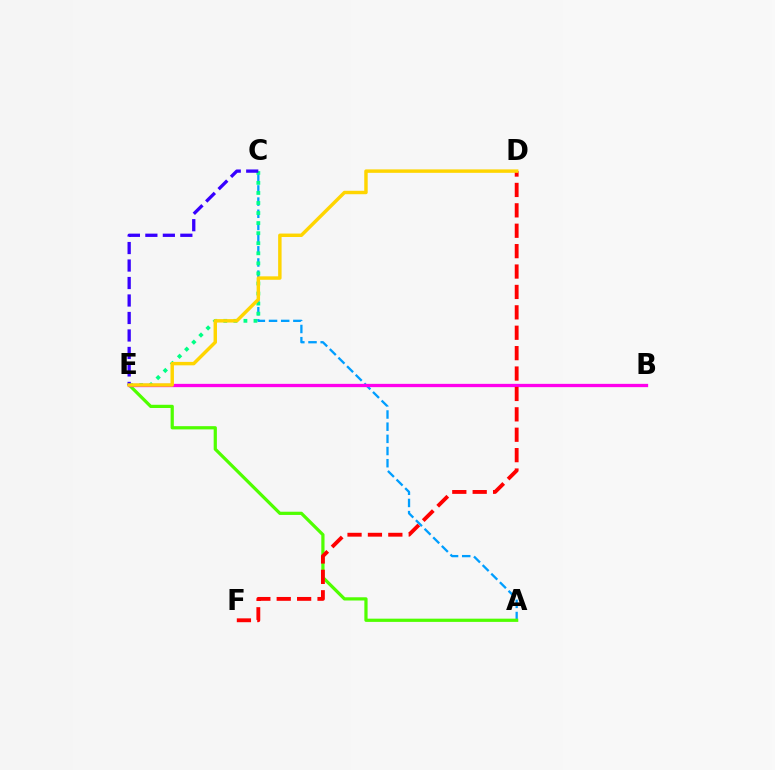{('A', 'C'): [{'color': '#009eff', 'line_style': 'dashed', 'thickness': 1.65}], ('C', 'E'): [{'color': '#00ff86', 'line_style': 'dotted', 'thickness': 2.73}, {'color': '#3700ff', 'line_style': 'dashed', 'thickness': 2.38}], ('A', 'E'): [{'color': '#4fff00', 'line_style': 'solid', 'thickness': 2.32}], ('B', 'E'): [{'color': '#ff00ed', 'line_style': 'solid', 'thickness': 2.38}], ('D', 'F'): [{'color': '#ff0000', 'line_style': 'dashed', 'thickness': 2.77}], ('D', 'E'): [{'color': '#ffd500', 'line_style': 'solid', 'thickness': 2.48}]}